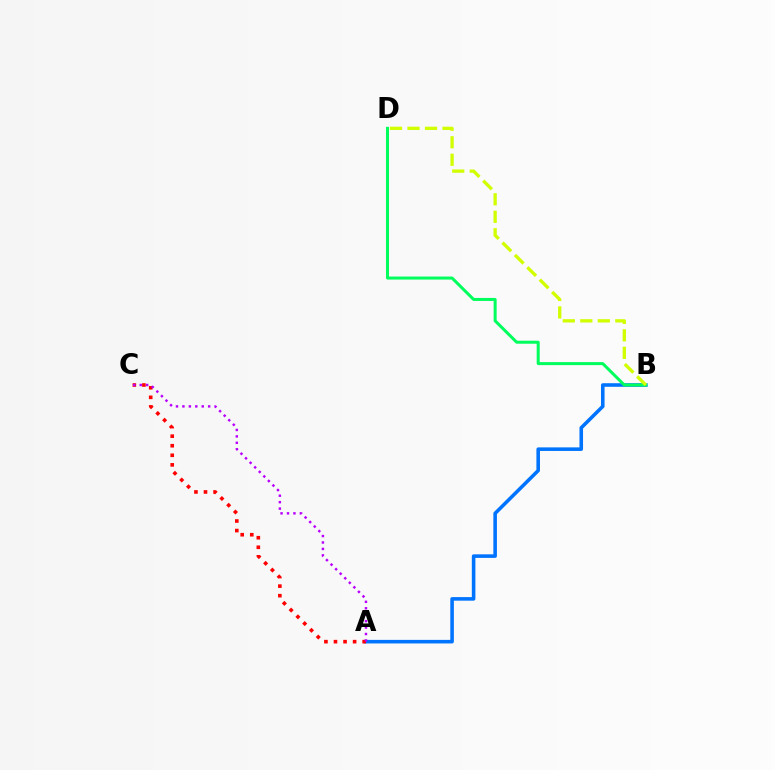{('A', 'B'): [{'color': '#0074ff', 'line_style': 'solid', 'thickness': 2.57}], ('B', 'D'): [{'color': '#00ff5c', 'line_style': 'solid', 'thickness': 2.17}, {'color': '#d1ff00', 'line_style': 'dashed', 'thickness': 2.38}], ('A', 'C'): [{'color': '#ff0000', 'line_style': 'dotted', 'thickness': 2.6}, {'color': '#b900ff', 'line_style': 'dotted', 'thickness': 1.75}]}